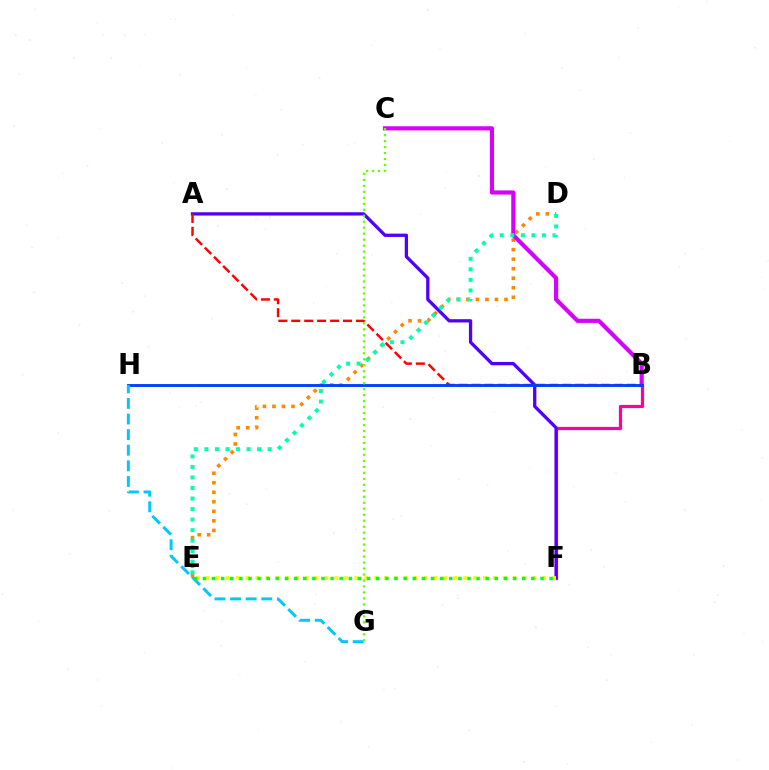{('D', 'E'): [{'color': '#ff8800', 'line_style': 'dotted', 'thickness': 2.59}, {'color': '#00ffaf', 'line_style': 'dotted', 'thickness': 2.86}], ('B', 'C'): [{'color': '#d600ff', 'line_style': 'solid', 'thickness': 2.99}], ('B', 'F'): [{'color': '#ff00a0', 'line_style': 'solid', 'thickness': 2.31}], ('A', 'F'): [{'color': '#4f00ff', 'line_style': 'solid', 'thickness': 2.37}], ('A', 'B'): [{'color': '#ff0000', 'line_style': 'dashed', 'thickness': 1.76}], ('B', 'H'): [{'color': '#003fff', 'line_style': 'solid', 'thickness': 2.07}], ('E', 'F'): [{'color': '#eeff00', 'line_style': 'dotted', 'thickness': 2.69}, {'color': '#00ff27', 'line_style': 'dotted', 'thickness': 2.48}], ('G', 'H'): [{'color': '#00c7ff', 'line_style': 'dashed', 'thickness': 2.12}], ('C', 'G'): [{'color': '#66ff00', 'line_style': 'dotted', 'thickness': 1.62}]}